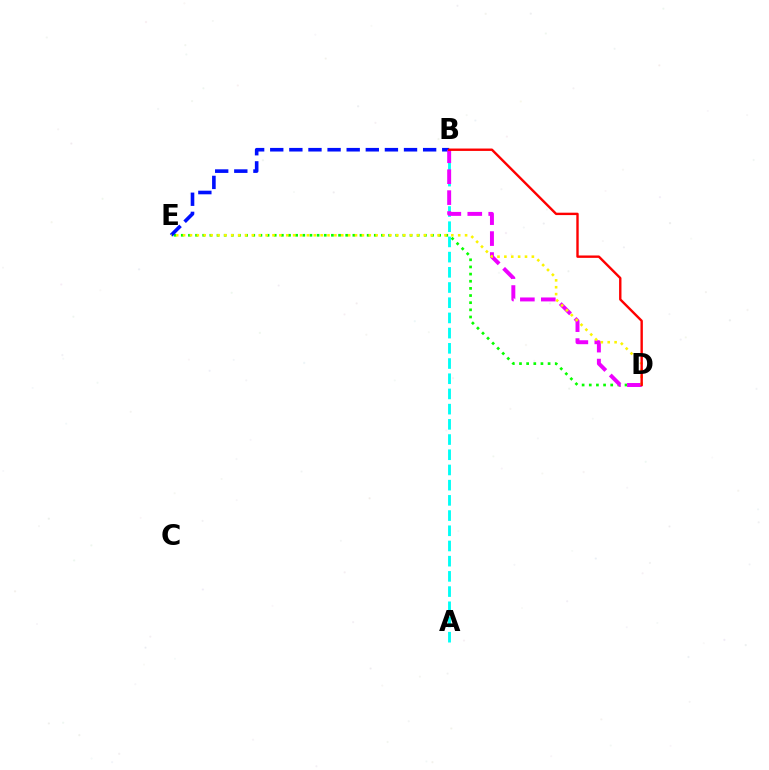{('D', 'E'): [{'color': '#08ff00', 'line_style': 'dotted', 'thickness': 1.94}, {'color': '#fcf500', 'line_style': 'dotted', 'thickness': 1.87}], ('A', 'B'): [{'color': '#00fff6', 'line_style': 'dashed', 'thickness': 2.07}], ('B', 'E'): [{'color': '#0010ff', 'line_style': 'dashed', 'thickness': 2.6}], ('B', 'D'): [{'color': '#ee00ff', 'line_style': 'dashed', 'thickness': 2.84}, {'color': '#ff0000', 'line_style': 'solid', 'thickness': 1.72}]}